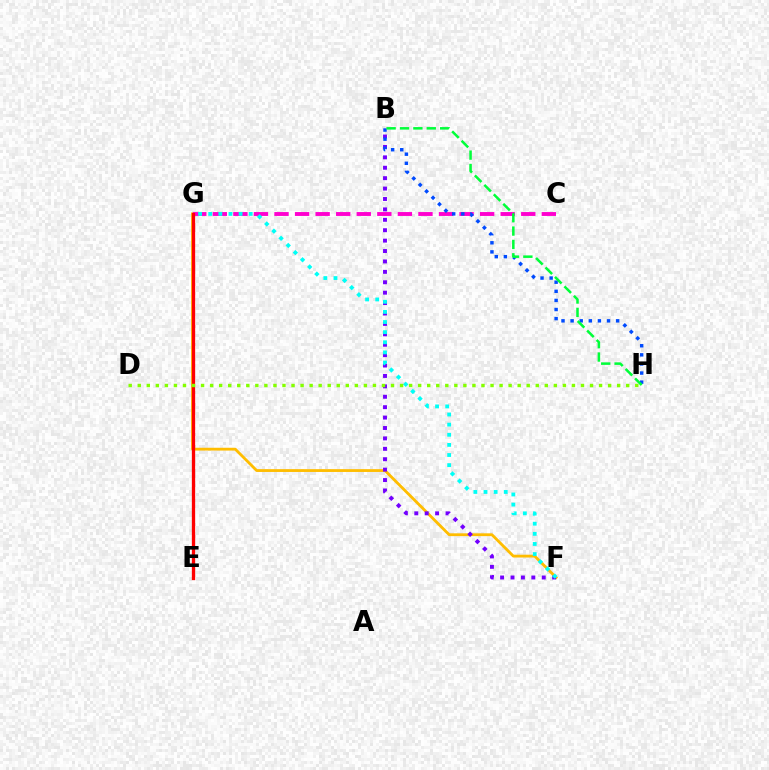{('F', 'G'): [{'color': '#ffbd00', 'line_style': 'solid', 'thickness': 2.02}, {'color': '#00fff6', 'line_style': 'dotted', 'thickness': 2.75}], ('B', 'F'): [{'color': '#7200ff', 'line_style': 'dotted', 'thickness': 2.83}], ('C', 'G'): [{'color': '#ff00cf', 'line_style': 'dashed', 'thickness': 2.79}], ('B', 'H'): [{'color': '#004bff', 'line_style': 'dotted', 'thickness': 2.47}, {'color': '#00ff39', 'line_style': 'dashed', 'thickness': 1.82}], ('E', 'G'): [{'color': '#ff0000', 'line_style': 'solid', 'thickness': 2.38}], ('D', 'H'): [{'color': '#84ff00', 'line_style': 'dotted', 'thickness': 2.46}]}